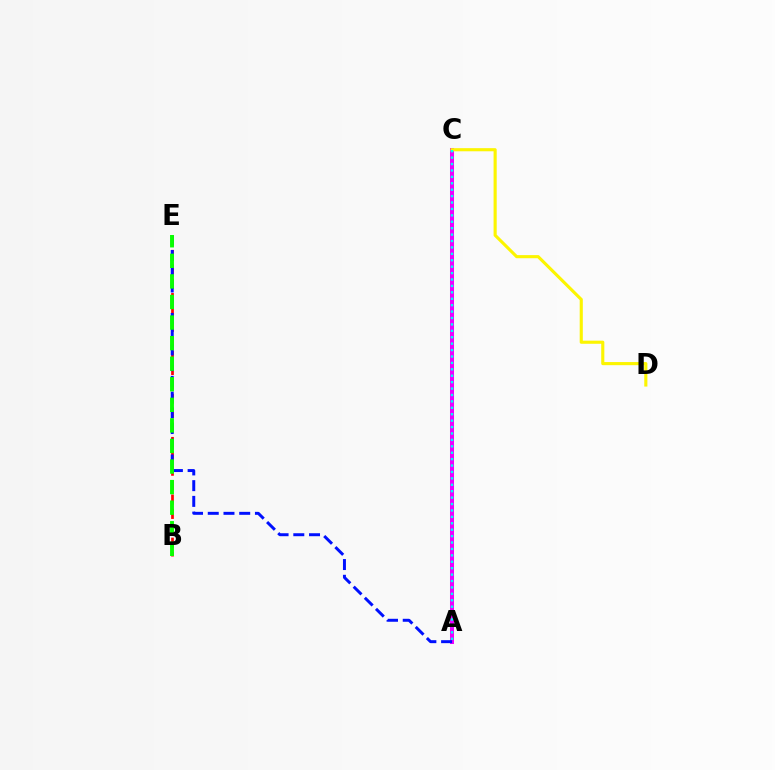{('A', 'C'): [{'color': '#ee00ff', 'line_style': 'solid', 'thickness': 2.9}, {'color': '#00fff6', 'line_style': 'dotted', 'thickness': 1.74}], ('B', 'E'): [{'color': '#ff0000', 'line_style': 'dashed', 'thickness': 1.95}, {'color': '#08ff00', 'line_style': 'dashed', 'thickness': 2.79}], ('A', 'E'): [{'color': '#0010ff', 'line_style': 'dashed', 'thickness': 2.14}], ('C', 'D'): [{'color': '#fcf500', 'line_style': 'solid', 'thickness': 2.24}]}